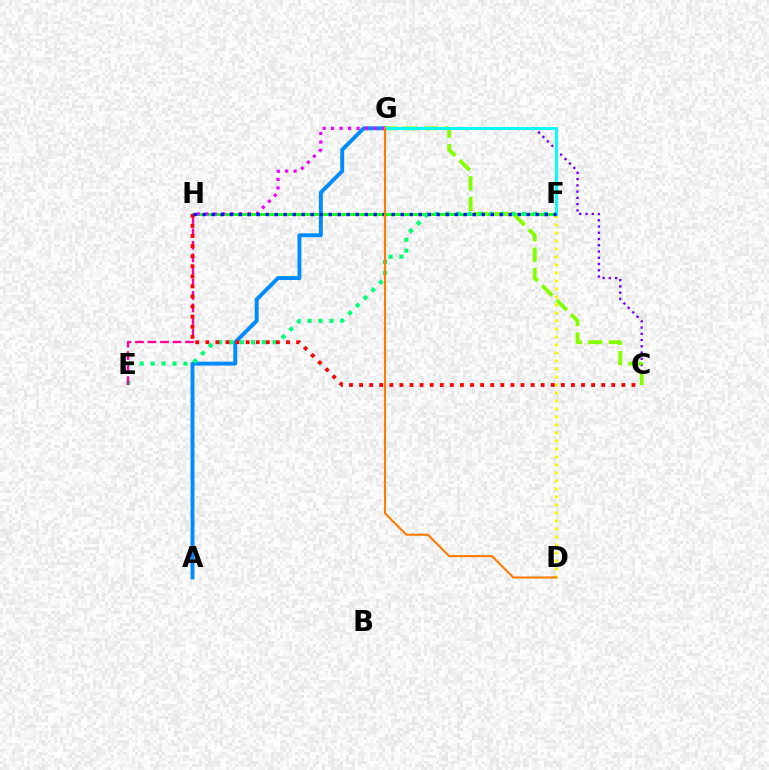{('F', 'H'): [{'color': '#08ff00', 'line_style': 'solid', 'thickness': 1.98}, {'color': '#0010ff', 'line_style': 'dotted', 'thickness': 2.45}], ('D', 'F'): [{'color': '#fcf500', 'line_style': 'dotted', 'thickness': 2.17}], ('A', 'G'): [{'color': '#008cff', 'line_style': 'solid', 'thickness': 2.82}], ('C', 'G'): [{'color': '#7200ff', 'line_style': 'dotted', 'thickness': 1.7}, {'color': '#84ff00', 'line_style': 'dashed', 'thickness': 2.79}], ('G', 'H'): [{'color': '#ee00ff', 'line_style': 'dotted', 'thickness': 2.3}], ('F', 'G'): [{'color': '#00fff6', 'line_style': 'solid', 'thickness': 2.09}], ('E', 'F'): [{'color': '#00ff74', 'line_style': 'dotted', 'thickness': 2.97}], ('E', 'H'): [{'color': '#ff0094', 'line_style': 'dashed', 'thickness': 1.7}], ('C', 'H'): [{'color': '#ff0000', 'line_style': 'dotted', 'thickness': 2.74}], ('D', 'G'): [{'color': '#ff7c00', 'line_style': 'solid', 'thickness': 1.53}]}